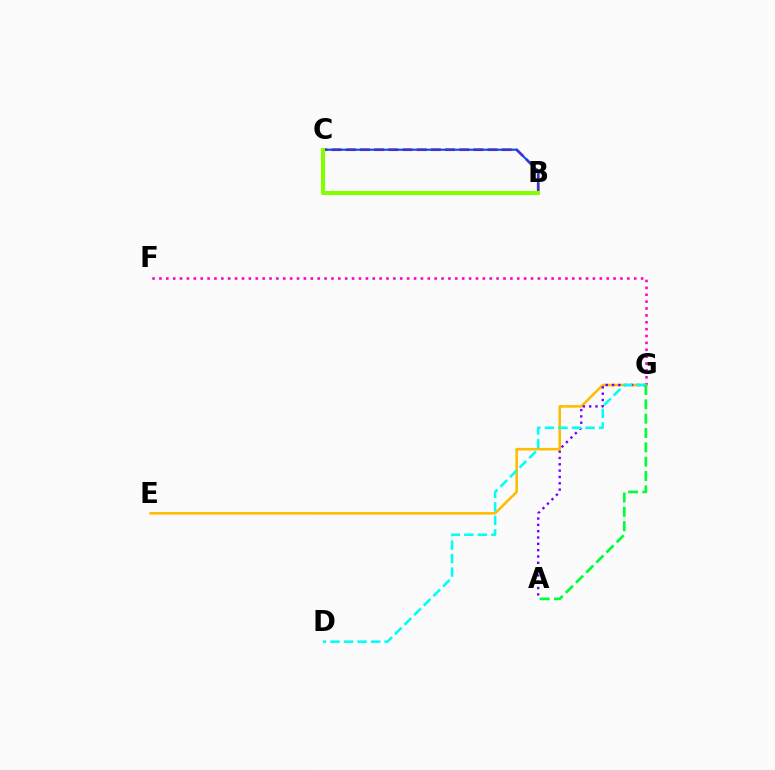{('F', 'G'): [{'color': '#ff00cf', 'line_style': 'dotted', 'thickness': 1.87}], ('E', 'G'): [{'color': '#ffbd00', 'line_style': 'solid', 'thickness': 1.85}], ('B', 'C'): [{'color': '#ff0000', 'line_style': 'dashed', 'thickness': 1.93}, {'color': '#004bff', 'line_style': 'solid', 'thickness': 1.5}, {'color': '#84ff00', 'line_style': 'solid', 'thickness': 2.95}], ('A', 'G'): [{'color': '#7200ff', 'line_style': 'dotted', 'thickness': 1.72}, {'color': '#00ff39', 'line_style': 'dashed', 'thickness': 1.95}], ('D', 'G'): [{'color': '#00fff6', 'line_style': 'dashed', 'thickness': 1.84}]}